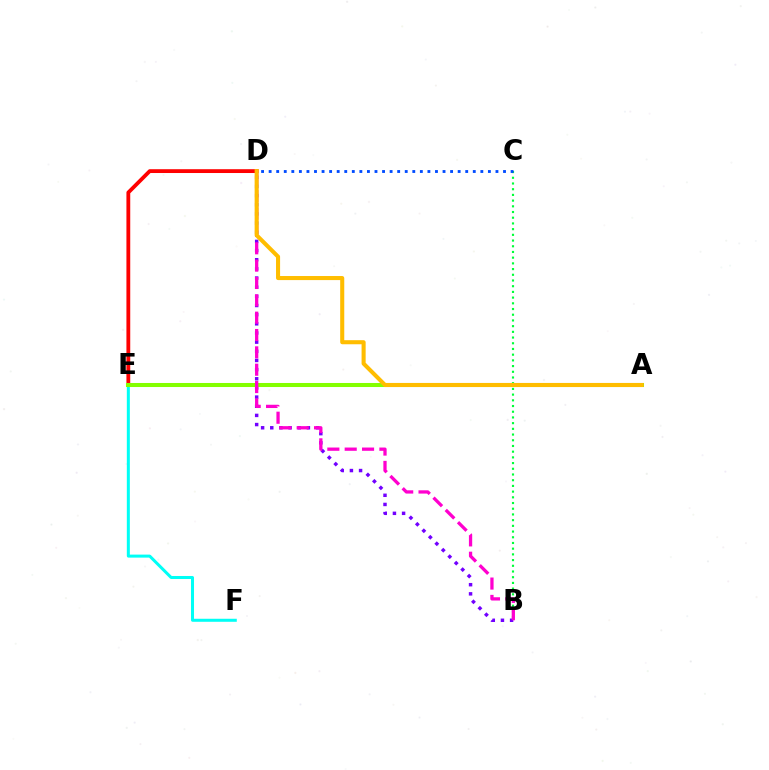{('E', 'F'): [{'color': '#00fff6', 'line_style': 'solid', 'thickness': 2.17}], ('D', 'E'): [{'color': '#ff0000', 'line_style': 'solid', 'thickness': 2.74}], ('B', 'D'): [{'color': '#7200ff', 'line_style': 'dotted', 'thickness': 2.49}, {'color': '#ff00cf', 'line_style': 'dashed', 'thickness': 2.36}], ('B', 'C'): [{'color': '#00ff39', 'line_style': 'dotted', 'thickness': 1.55}], ('C', 'D'): [{'color': '#004bff', 'line_style': 'dotted', 'thickness': 2.05}], ('A', 'E'): [{'color': '#84ff00', 'line_style': 'solid', 'thickness': 2.91}], ('A', 'D'): [{'color': '#ffbd00', 'line_style': 'solid', 'thickness': 2.93}]}